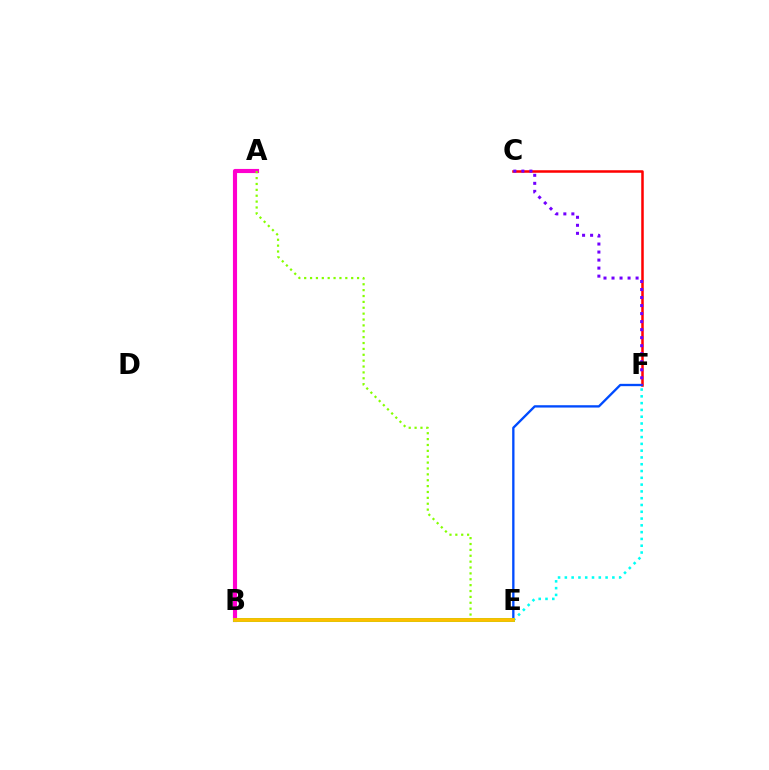{('C', 'F'): [{'color': '#ff0000', 'line_style': 'solid', 'thickness': 1.81}, {'color': '#7200ff', 'line_style': 'dotted', 'thickness': 2.18}], ('A', 'B'): [{'color': '#ff00cf', 'line_style': 'solid', 'thickness': 2.97}], ('A', 'E'): [{'color': '#84ff00', 'line_style': 'dotted', 'thickness': 1.6}], ('E', 'F'): [{'color': '#004bff', 'line_style': 'solid', 'thickness': 1.68}, {'color': '#00fff6', 'line_style': 'dotted', 'thickness': 1.84}], ('B', 'E'): [{'color': '#00ff39', 'line_style': 'solid', 'thickness': 2.87}, {'color': '#ffbd00', 'line_style': 'solid', 'thickness': 2.73}]}